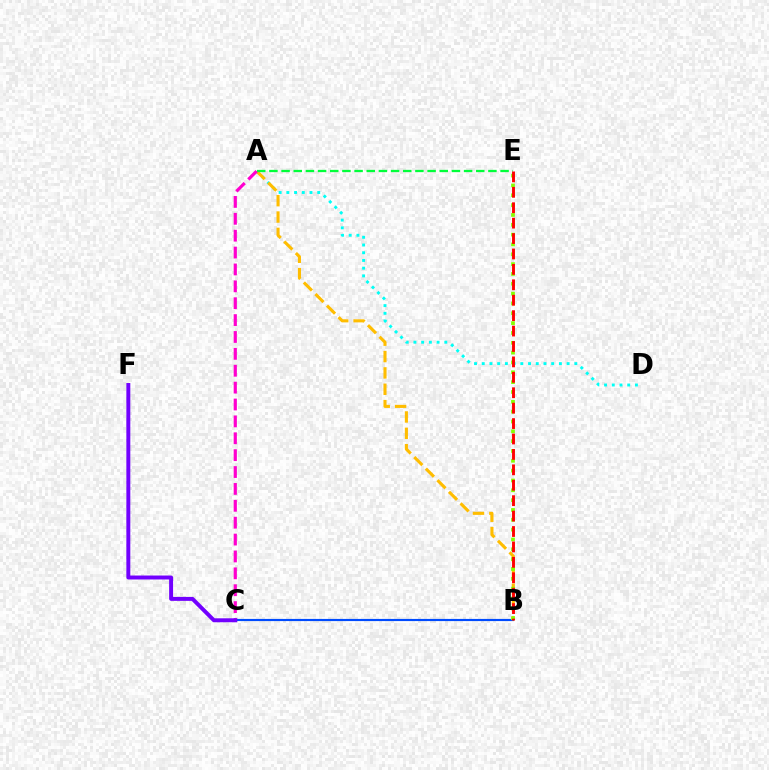{('A', 'D'): [{'color': '#00fff6', 'line_style': 'dotted', 'thickness': 2.1}], ('B', 'C'): [{'color': '#004bff', 'line_style': 'solid', 'thickness': 1.56}], ('A', 'B'): [{'color': '#ffbd00', 'line_style': 'dashed', 'thickness': 2.22}], ('A', 'E'): [{'color': '#00ff39', 'line_style': 'dashed', 'thickness': 1.65}], ('A', 'C'): [{'color': '#ff00cf', 'line_style': 'dashed', 'thickness': 2.29}], ('B', 'E'): [{'color': '#84ff00', 'line_style': 'dotted', 'thickness': 2.67}, {'color': '#ff0000', 'line_style': 'dashed', 'thickness': 2.09}], ('C', 'F'): [{'color': '#7200ff', 'line_style': 'solid', 'thickness': 2.84}]}